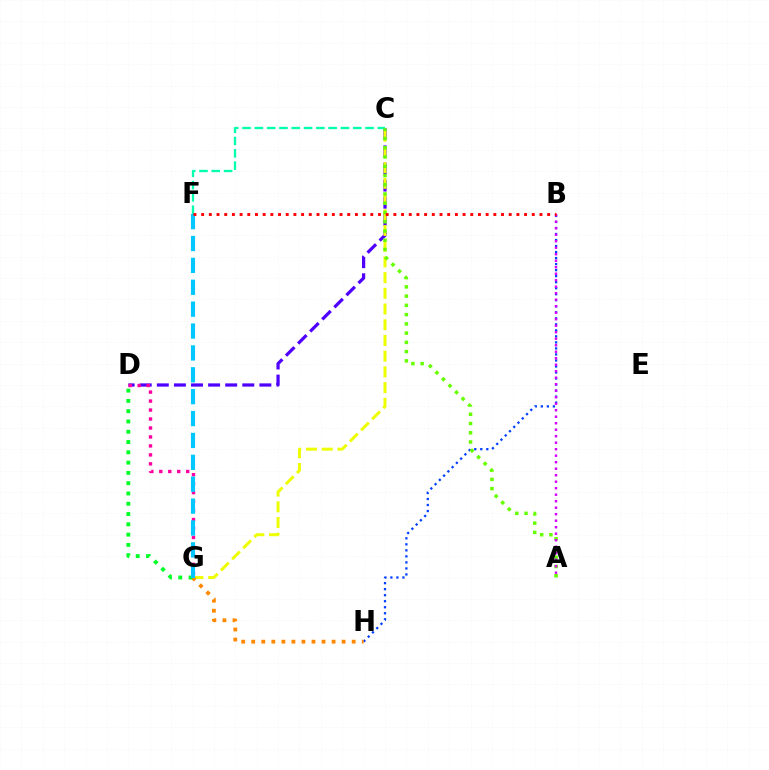{('C', 'D'): [{'color': '#4f00ff', 'line_style': 'dashed', 'thickness': 2.32}], ('D', 'G'): [{'color': '#ff00a0', 'line_style': 'dotted', 'thickness': 2.44}, {'color': '#00ff27', 'line_style': 'dotted', 'thickness': 2.79}], ('C', 'F'): [{'color': '#00ffaf', 'line_style': 'dashed', 'thickness': 1.67}], ('B', 'H'): [{'color': '#003fff', 'line_style': 'dotted', 'thickness': 1.64}], ('C', 'G'): [{'color': '#eeff00', 'line_style': 'dashed', 'thickness': 2.13}], ('A', 'C'): [{'color': '#66ff00', 'line_style': 'dotted', 'thickness': 2.51}], ('G', 'H'): [{'color': '#ff8800', 'line_style': 'dotted', 'thickness': 2.73}], ('F', 'G'): [{'color': '#00c7ff', 'line_style': 'dashed', 'thickness': 2.97}], ('A', 'B'): [{'color': '#d600ff', 'line_style': 'dotted', 'thickness': 1.77}], ('B', 'F'): [{'color': '#ff0000', 'line_style': 'dotted', 'thickness': 2.09}]}